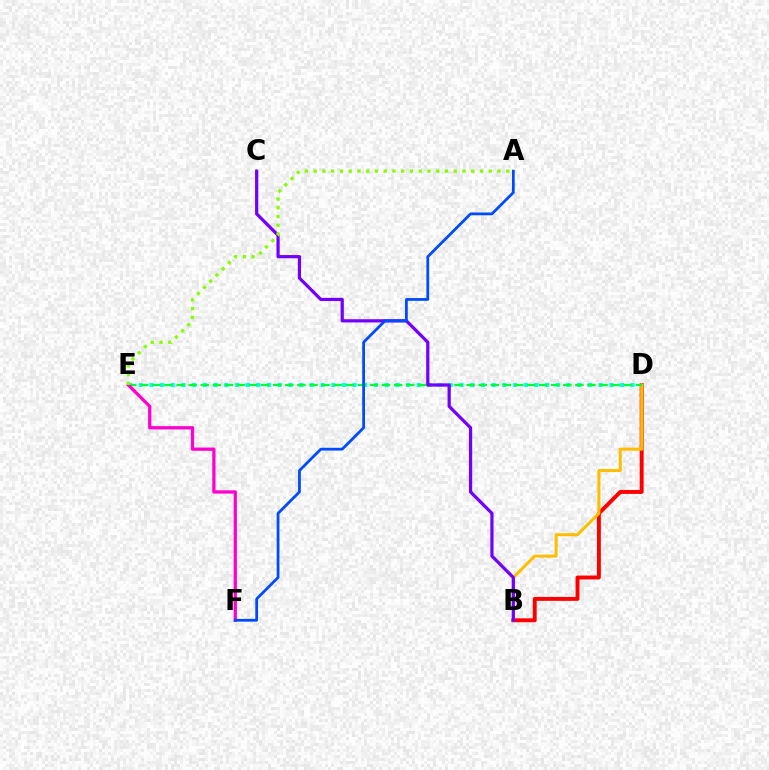{('B', 'D'): [{'color': '#ff0000', 'line_style': 'solid', 'thickness': 2.83}, {'color': '#ffbd00', 'line_style': 'solid', 'thickness': 2.16}], ('D', 'E'): [{'color': '#00fff6', 'line_style': 'dotted', 'thickness': 2.91}, {'color': '#00ff39', 'line_style': 'dashed', 'thickness': 1.64}], ('E', 'F'): [{'color': '#ff00cf', 'line_style': 'solid', 'thickness': 2.35}], ('B', 'C'): [{'color': '#7200ff', 'line_style': 'solid', 'thickness': 2.31}], ('A', 'F'): [{'color': '#004bff', 'line_style': 'solid', 'thickness': 2.0}], ('A', 'E'): [{'color': '#84ff00', 'line_style': 'dotted', 'thickness': 2.38}]}